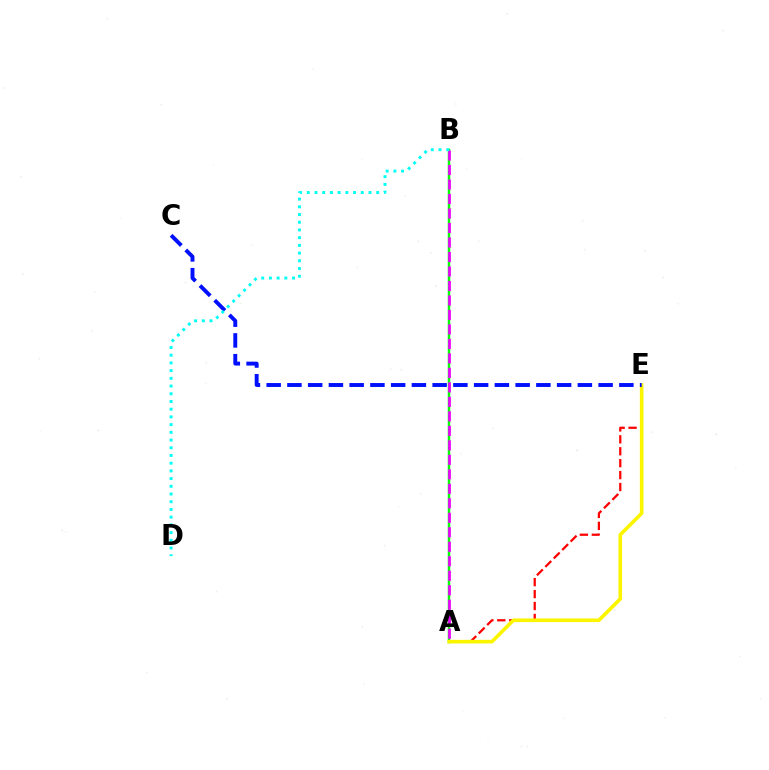{('A', 'B'): [{'color': '#08ff00', 'line_style': 'solid', 'thickness': 1.78}, {'color': '#ee00ff', 'line_style': 'dashed', 'thickness': 1.97}], ('A', 'E'): [{'color': '#ff0000', 'line_style': 'dashed', 'thickness': 1.62}, {'color': '#fcf500', 'line_style': 'solid', 'thickness': 2.6}], ('C', 'E'): [{'color': '#0010ff', 'line_style': 'dashed', 'thickness': 2.82}], ('B', 'D'): [{'color': '#00fff6', 'line_style': 'dotted', 'thickness': 2.1}]}